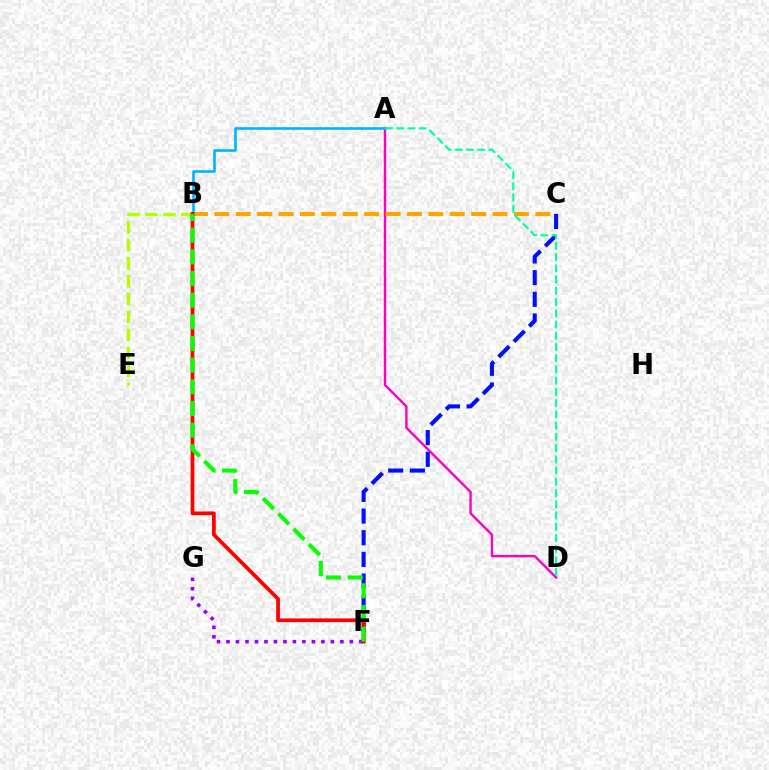{('C', 'F'): [{'color': '#0010ff', 'line_style': 'dashed', 'thickness': 2.95}], ('A', 'D'): [{'color': '#ff00bd', 'line_style': 'solid', 'thickness': 1.74}, {'color': '#00ff9d', 'line_style': 'dashed', 'thickness': 1.53}], ('B', 'C'): [{'color': '#ffa500', 'line_style': 'dashed', 'thickness': 2.91}], ('A', 'B'): [{'color': '#00b5ff', 'line_style': 'solid', 'thickness': 1.89}], ('F', 'G'): [{'color': '#9b00ff', 'line_style': 'dotted', 'thickness': 2.58}], ('B', 'E'): [{'color': '#b3ff00', 'line_style': 'dashed', 'thickness': 2.43}], ('B', 'F'): [{'color': '#ff0000', 'line_style': 'solid', 'thickness': 2.69}, {'color': '#08ff00', 'line_style': 'dashed', 'thickness': 2.94}]}